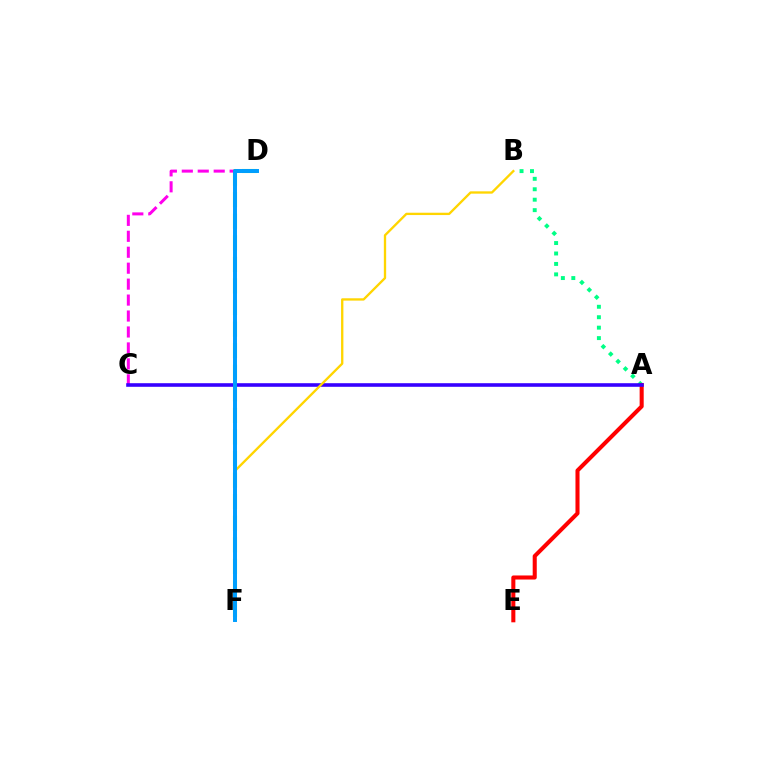{('C', 'D'): [{'color': '#ff00ed', 'line_style': 'dashed', 'thickness': 2.17}], ('A', 'B'): [{'color': '#00ff86', 'line_style': 'dotted', 'thickness': 2.84}], ('A', 'E'): [{'color': '#ff0000', 'line_style': 'solid', 'thickness': 2.92}], ('A', 'C'): [{'color': '#3700ff', 'line_style': 'solid', 'thickness': 2.59}], ('D', 'F'): [{'color': '#4fff00', 'line_style': 'dashed', 'thickness': 2.93}, {'color': '#009eff', 'line_style': 'solid', 'thickness': 2.85}], ('B', 'F'): [{'color': '#ffd500', 'line_style': 'solid', 'thickness': 1.68}]}